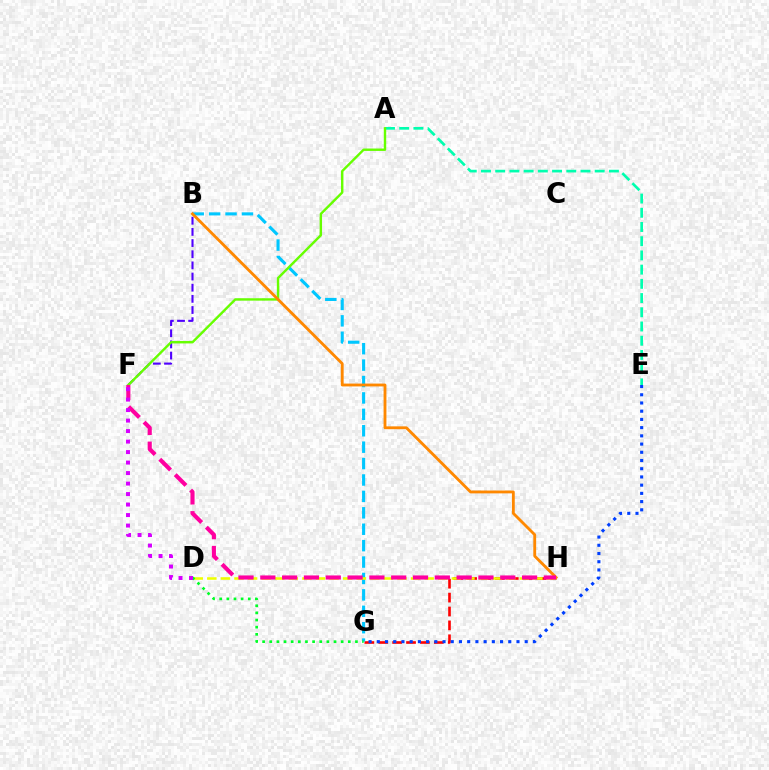{('G', 'H'): [{'color': '#ff0000', 'line_style': 'dashed', 'thickness': 1.89}], ('B', 'G'): [{'color': '#00c7ff', 'line_style': 'dashed', 'thickness': 2.23}], ('D', 'H'): [{'color': '#eeff00', 'line_style': 'dashed', 'thickness': 1.85}], ('E', 'G'): [{'color': '#003fff', 'line_style': 'dotted', 'thickness': 2.23}], ('A', 'E'): [{'color': '#00ffaf', 'line_style': 'dashed', 'thickness': 1.93}], ('B', 'F'): [{'color': '#4f00ff', 'line_style': 'dashed', 'thickness': 1.52}], ('A', 'F'): [{'color': '#66ff00', 'line_style': 'solid', 'thickness': 1.73}], ('B', 'H'): [{'color': '#ff8800', 'line_style': 'solid', 'thickness': 2.05}], ('F', 'H'): [{'color': '#ff00a0', 'line_style': 'dashed', 'thickness': 2.96}], ('D', 'G'): [{'color': '#00ff27', 'line_style': 'dotted', 'thickness': 1.94}], ('D', 'F'): [{'color': '#d600ff', 'line_style': 'dotted', 'thickness': 2.85}]}